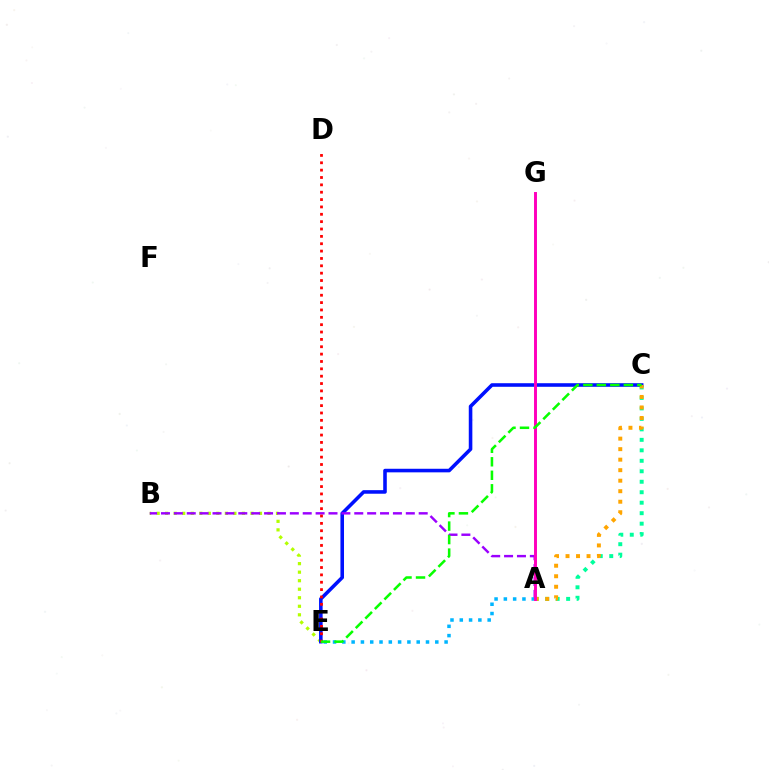{('B', 'E'): [{'color': '#b3ff00', 'line_style': 'dotted', 'thickness': 2.32}], ('A', 'C'): [{'color': '#00ff9d', 'line_style': 'dotted', 'thickness': 2.85}, {'color': '#ffa500', 'line_style': 'dotted', 'thickness': 2.86}], ('C', 'E'): [{'color': '#0010ff', 'line_style': 'solid', 'thickness': 2.57}, {'color': '#08ff00', 'line_style': 'dashed', 'thickness': 1.83}], ('A', 'B'): [{'color': '#9b00ff', 'line_style': 'dashed', 'thickness': 1.75}], ('A', 'E'): [{'color': '#00b5ff', 'line_style': 'dotted', 'thickness': 2.53}], ('A', 'G'): [{'color': '#ff00bd', 'line_style': 'solid', 'thickness': 2.12}], ('D', 'E'): [{'color': '#ff0000', 'line_style': 'dotted', 'thickness': 2.0}]}